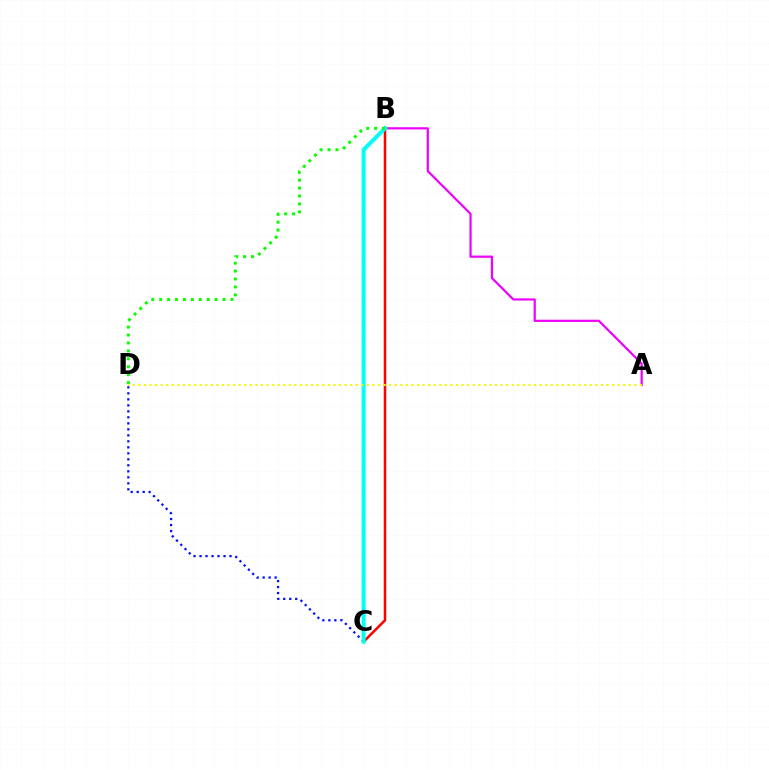{('B', 'C'): [{'color': '#ff0000', 'line_style': 'solid', 'thickness': 1.82}, {'color': '#00fff6', 'line_style': 'solid', 'thickness': 2.88}], ('C', 'D'): [{'color': '#0010ff', 'line_style': 'dotted', 'thickness': 1.63}], ('A', 'B'): [{'color': '#ee00ff', 'line_style': 'solid', 'thickness': 1.59}], ('B', 'D'): [{'color': '#08ff00', 'line_style': 'dotted', 'thickness': 2.15}], ('A', 'D'): [{'color': '#fcf500', 'line_style': 'dotted', 'thickness': 1.51}]}